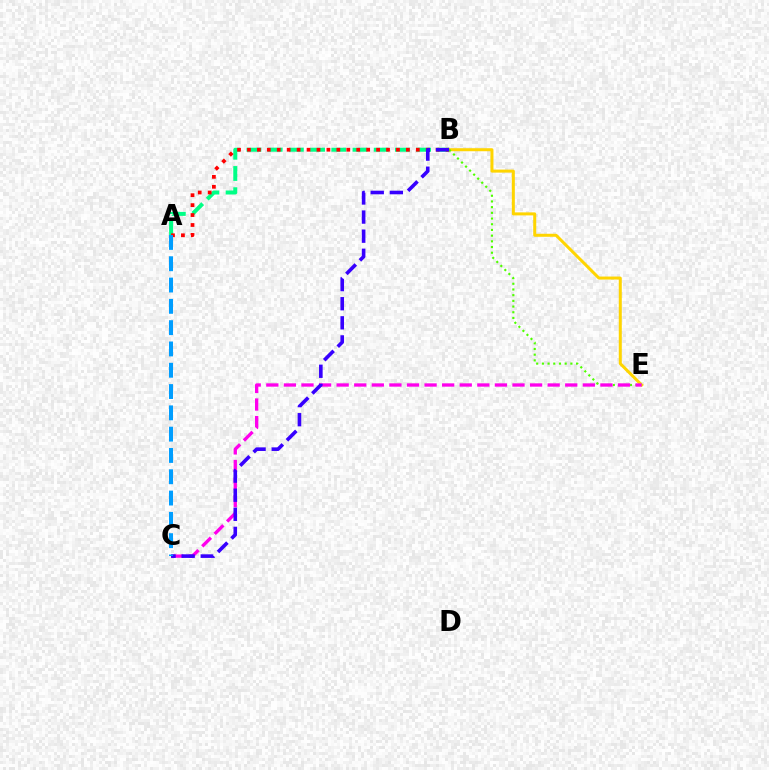{('A', 'B'): [{'color': '#00ff86', 'line_style': 'dashed', 'thickness': 2.88}, {'color': '#ff0000', 'line_style': 'dotted', 'thickness': 2.7}], ('B', 'E'): [{'color': '#ffd500', 'line_style': 'solid', 'thickness': 2.17}, {'color': '#4fff00', 'line_style': 'dotted', 'thickness': 1.55}], ('C', 'E'): [{'color': '#ff00ed', 'line_style': 'dashed', 'thickness': 2.39}], ('B', 'C'): [{'color': '#3700ff', 'line_style': 'dashed', 'thickness': 2.59}], ('A', 'C'): [{'color': '#009eff', 'line_style': 'dashed', 'thickness': 2.89}]}